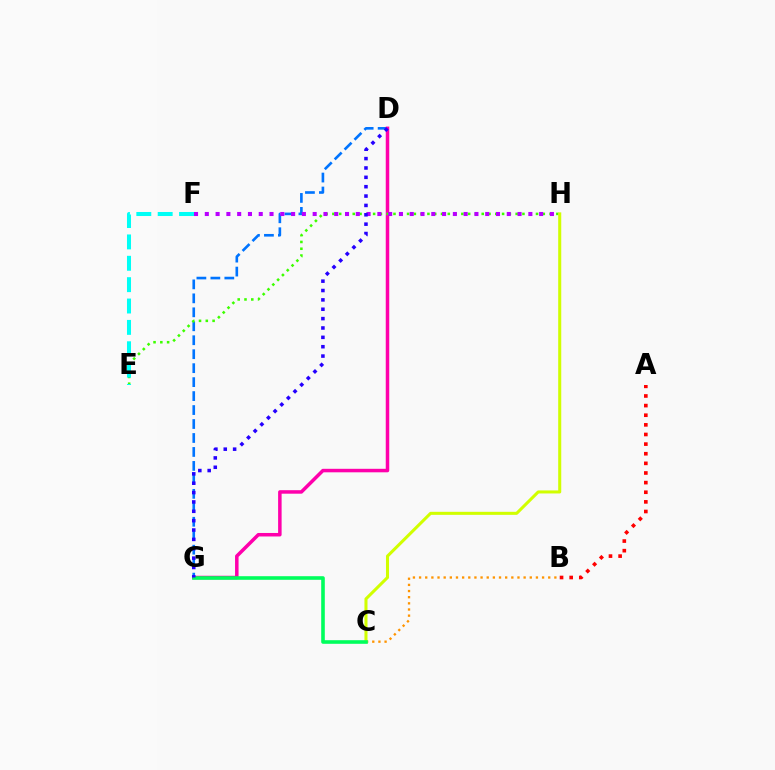{('D', 'G'): [{'color': '#0074ff', 'line_style': 'dashed', 'thickness': 1.9}, {'color': '#ff00ac', 'line_style': 'solid', 'thickness': 2.52}, {'color': '#2500ff', 'line_style': 'dotted', 'thickness': 2.54}], ('B', 'C'): [{'color': '#ff9400', 'line_style': 'dotted', 'thickness': 1.67}], ('E', 'H'): [{'color': '#3dff00', 'line_style': 'dotted', 'thickness': 1.84}], ('C', 'H'): [{'color': '#d1ff00', 'line_style': 'solid', 'thickness': 2.19}], ('A', 'B'): [{'color': '#ff0000', 'line_style': 'dotted', 'thickness': 2.62}], ('E', 'F'): [{'color': '#00fff6', 'line_style': 'dashed', 'thickness': 2.9}], ('C', 'G'): [{'color': '#00ff5c', 'line_style': 'solid', 'thickness': 2.59}], ('F', 'H'): [{'color': '#b900ff', 'line_style': 'dotted', 'thickness': 2.93}]}